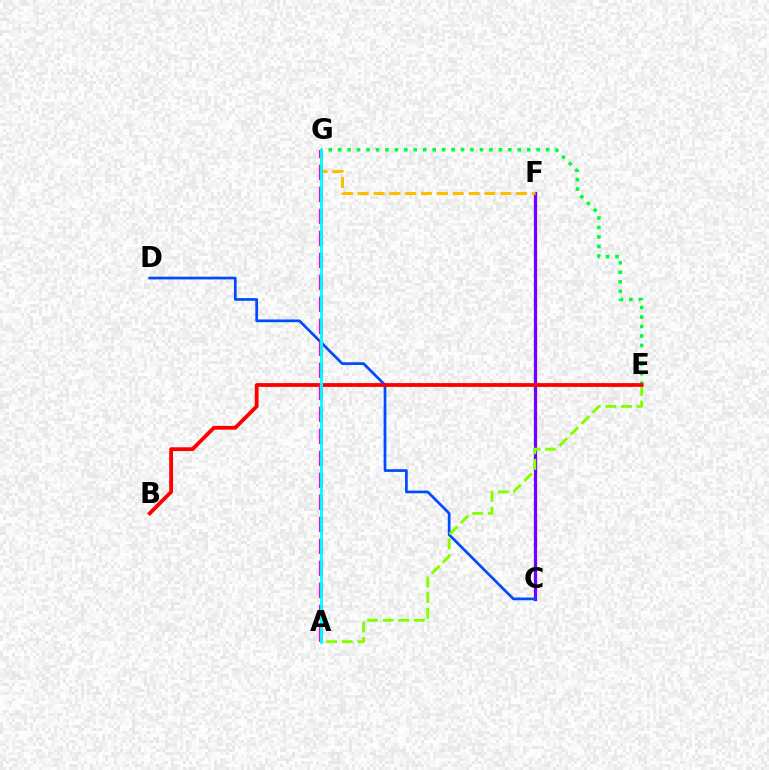{('C', 'F'): [{'color': '#7200ff', 'line_style': 'solid', 'thickness': 2.35}], ('F', 'G'): [{'color': '#ffbd00', 'line_style': 'dashed', 'thickness': 2.15}], ('C', 'D'): [{'color': '#004bff', 'line_style': 'solid', 'thickness': 1.95}], ('A', 'E'): [{'color': '#84ff00', 'line_style': 'dashed', 'thickness': 2.12}], ('E', 'G'): [{'color': '#00ff39', 'line_style': 'dotted', 'thickness': 2.57}], ('B', 'E'): [{'color': '#ff0000', 'line_style': 'solid', 'thickness': 2.73}], ('A', 'G'): [{'color': '#ff00cf', 'line_style': 'dashed', 'thickness': 2.99}, {'color': '#00fff6', 'line_style': 'solid', 'thickness': 2.03}]}